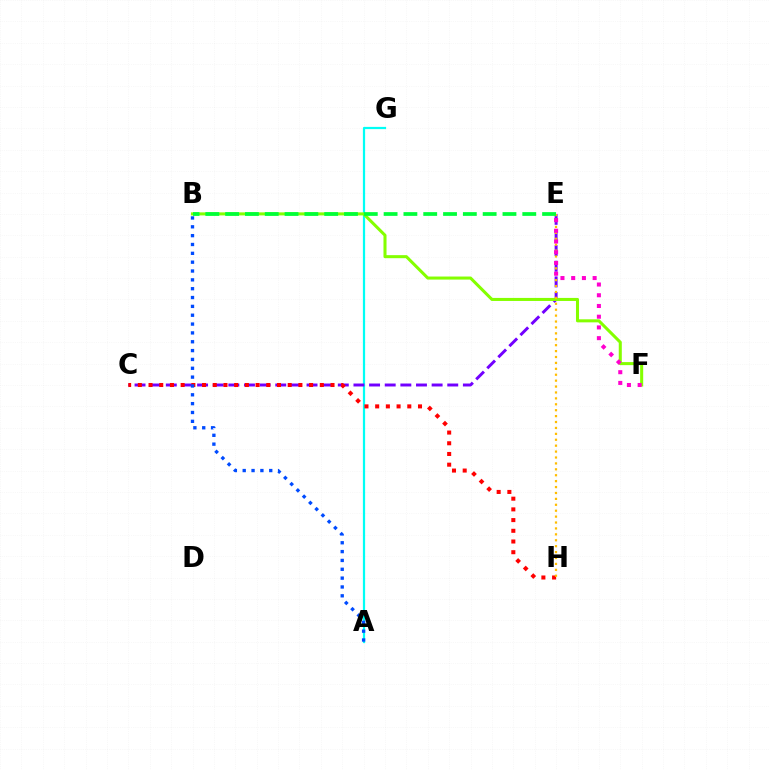{('A', 'G'): [{'color': '#00fff6', 'line_style': 'solid', 'thickness': 1.6}], ('C', 'E'): [{'color': '#7200ff', 'line_style': 'dashed', 'thickness': 2.12}], ('C', 'H'): [{'color': '#ff0000', 'line_style': 'dotted', 'thickness': 2.91}], ('B', 'F'): [{'color': '#84ff00', 'line_style': 'solid', 'thickness': 2.19}], ('E', 'H'): [{'color': '#ffbd00', 'line_style': 'dotted', 'thickness': 1.61}], ('E', 'F'): [{'color': '#ff00cf', 'line_style': 'dotted', 'thickness': 2.91}], ('A', 'B'): [{'color': '#004bff', 'line_style': 'dotted', 'thickness': 2.4}], ('B', 'E'): [{'color': '#00ff39', 'line_style': 'dashed', 'thickness': 2.69}]}